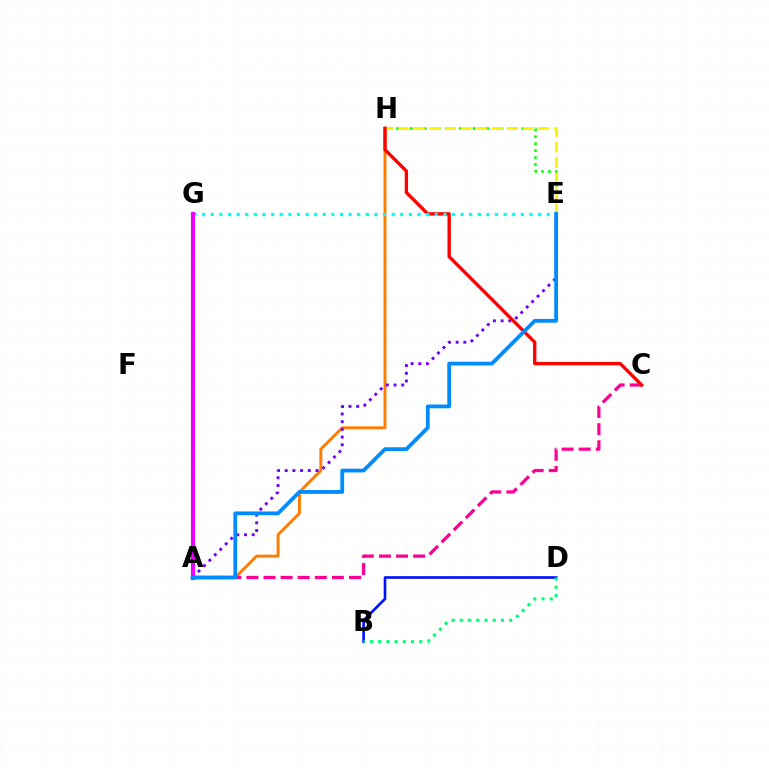{('A', 'H'): [{'color': '#ff7c00', 'line_style': 'solid', 'thickness': 2.11}], ('B', 'D'): [{'color': '#0010ff', 'line_style': 'solid', 'thickness': 1.89}, {'color': '#00ff74', 'line_style': 'dotted', 'thickness': 2.24}], ('A', 'G'): [{'color': '#84ff00', 'line_style': 'dotted', 'thickness': 2.53}, {'color': '#ee00ff', 'line_style': 'solid', 'thickness': 2.99}], ('A', 'E'): [{'color': '#7200ff', 'line_style': 'dotted', 'thickness': 2.09}, {'color': '#008cff', 'line_style': 'solid', 'thickness': 2.73}], ('A', 'C'): [{'color': '#ff0094', 'line_style': 'dashed', 'thickness': 2.32}], ('E', 'H'): [{'color': '#08ff00', 'line_style': 'dotted', 'thickness': 1.89}, {'color': '#fcf500', 'line_style': 'dashed', 'thickness': 2.11}], ('C', 'H'): [{'color': '#ff0000', 'line_style': 'solid', 'thickness': 2.41}], ('E', 'G'): [{'color': '#00fff6', 'line_style': 'dotted', 'thickness': 2.34}]}